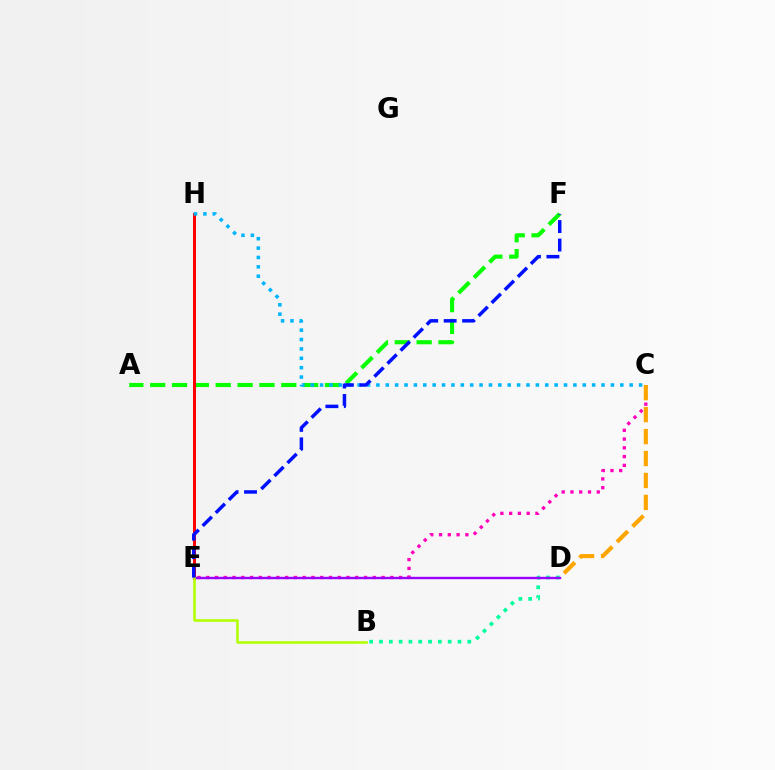{('A', 'F'): [{'color': '#08ff00', 'line_style': 'dashed', 'thickness': 2.97}], ('C', 'E'): [{'color': '#ff00bd', 'line_style': 'dotted', 'thickness': 2.38}], ('B', 'D'): [{'color': '#00ff9d', 'line_style': 'dotted', 'thickness': 2.67}], ('E', 'H'): [{'color': '#ff0000', 'line_style': 'solid', 'thickness': 2.18}], ('C', 'H'): [{'color': '#00b5ff', 'line_style': 'dotted', 'thickness': 2.55}], ('D', 'E'): [{'color': '#9b00ff', 'line_style': 'solid', 'thickness': 1.72}], ('B', 'E'): [{'color': '#b3ff00', 'line_style': 'solid', 'thickness': 1.86}], ('C', 'D'): [{'color': '#ffa500', 'line_style': 'dashed', 'thickness': 2.98}], ('E', 'F'): [{'color': '#0010ff', 'line_style': 'dashed', 'thickness': 2.51}]}